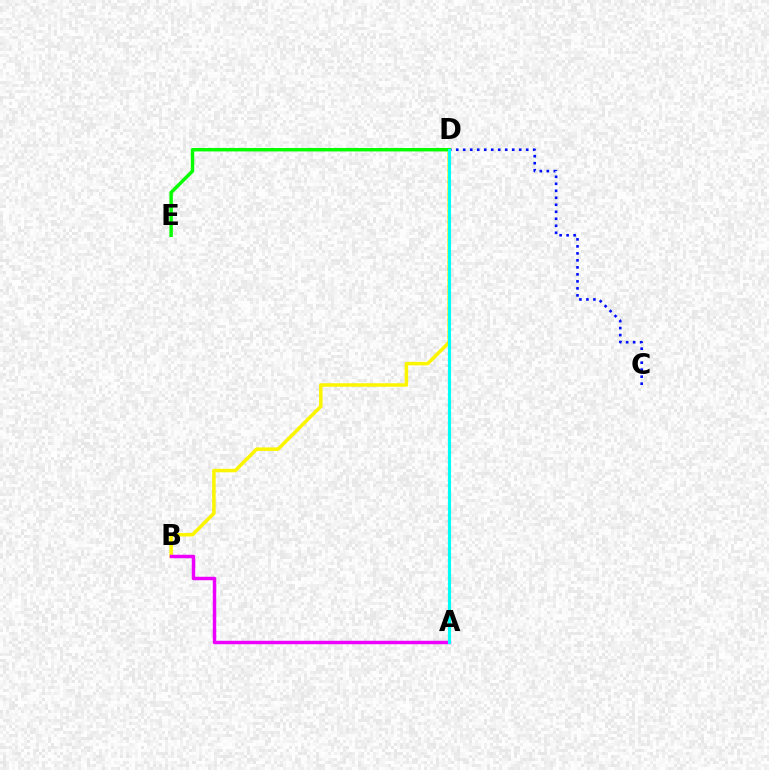{('C', 'D'): [{'color': '#0010ff', 'line_style': 'dotted', 'thickness': 1.9}], ('B', 'D'): [{'color': '#fcf500', 'line_style': 'solid', 'thickness': 2.52}], ('A', 'D'): [{'color': '#ff0000', 'line_style': 'dotted', 'thickness': 1.56}, {'color': '#00fff6', 'line_style': 'solid', 'thickness': 2.24}], ('A', 'B'): [{'color': '#ee00ff', 'line_style': 'solid', 'thickness': 2.49}], ('D', 'E'): [{'color': '#08ff00', 'line_style': 'solid', 'thickness': 2.48}]}